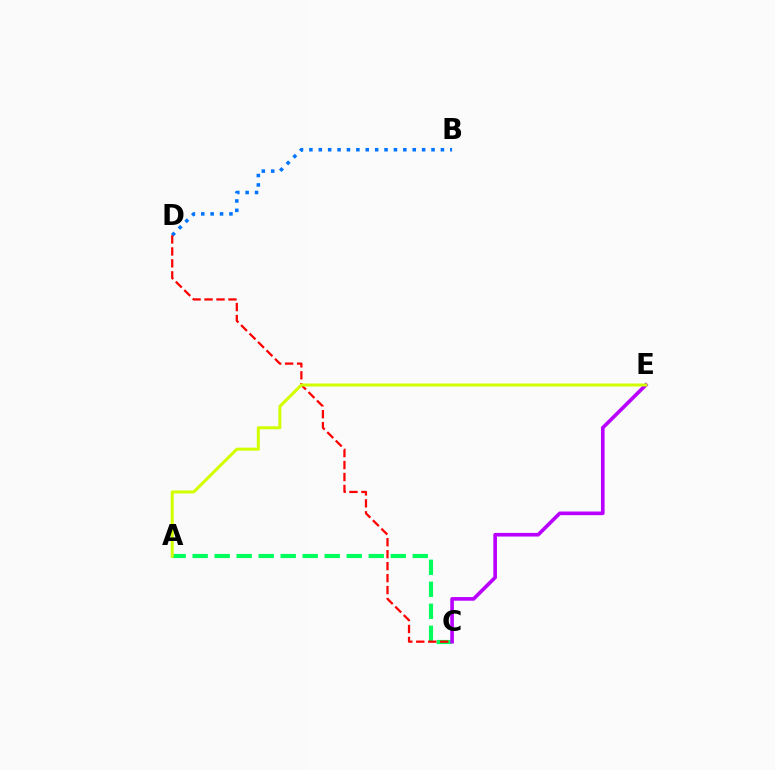{('B', 'D'): [{'color': '#0074ff', 'line_style': 'dotted', 'thickness': 2.55}], ('A', 'C'): [{'color': '#00ff5c', 'line_style': 'dashed', 'thickness': 2.99}], ('C', 'D'): [{'color': '#ff0000', 'line_style': 'dashed', 'thickness': 1.63}], ('C', 'E'): [{'color': '#b900ff', 'line_style': 'solid', 'thickness': 2.62}], ('A', 'E'): [{'color': '#d1ff00', 'line_style': 'solid', 'thickness': 2.18}]}